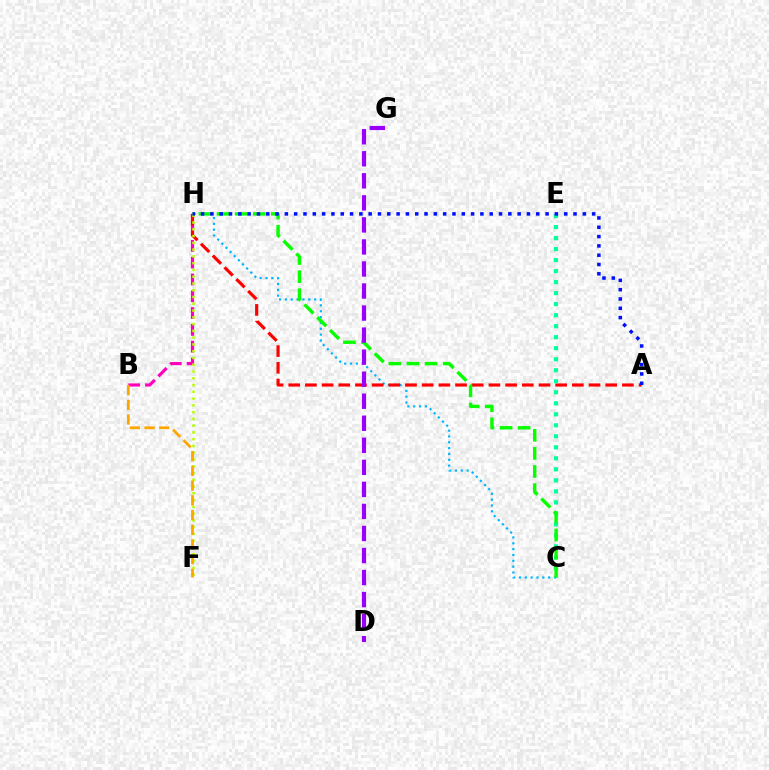{('C', 'H'): [{'color': '#00b5ff', 'line_style': 'dotted', 'thickness': 1.59}, {'color': '#08ff00', 'line_style': 'dashed', 'thickness': 2.46}], ('B', 'H'): [{'color': '#ff00bd', 'line_style': 'dashed', 'thickness': 2.28}], ('A', 'H'): [{'color': '#ff0000', 'line_style': 'dashed', 'thickness': 2.27}, {'color': '#0010ff', 'line_style': 'dotted', 'thickness': 2.53}], ('C', 'E'): [{'color': '#00ff9d', 'line_style': 'dotted', 'thickness': 2.99}], ('F', 'H'): [{'color': '#b3ff00', 'line_style': 'dotted', 'thickness': 1.84}], ('B', 'F'): [{'color': '#ffa500', 'line_style': 'dashed', 'thickness': 2.0}], ('D', 'G'): [{'color': '#9b00ff', 'line_style': 'dashed', 'thickness': 2.99}]}